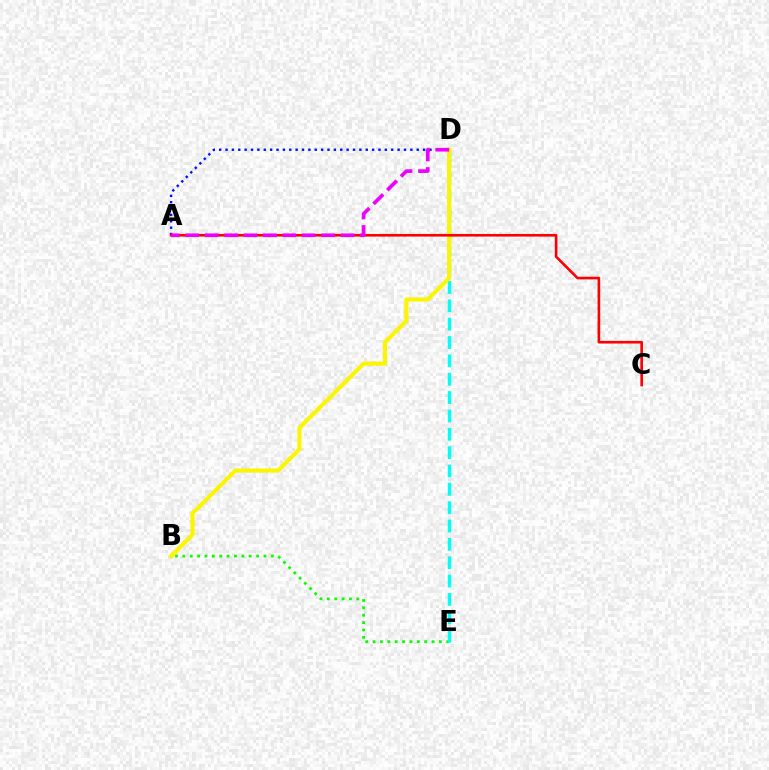{('A', 'D'): [{'color': '#0010ff', 'line_style': 'dotted', 'thickness': 1.73}, {'color': '#ee00ff', 'line_style': 'dashed', 'thickness': 2.64}], ('B', 'E'): [{'color': '#08ff00', 'line_style': 'dotted', 'thickness': 2.0}], ('D', 'E'): [{'color': '#00fff6', 'line_style': 'dashed', 'thickness': 2.49}], ('B', 'D'): [{'color': '#fcf500', 'line_style': 'solid', 'thickness': 2.98}], ('A', 'C'): [{'color': '#ff0000', 'line_style': 'solid', 'thickness': 1.9}]}